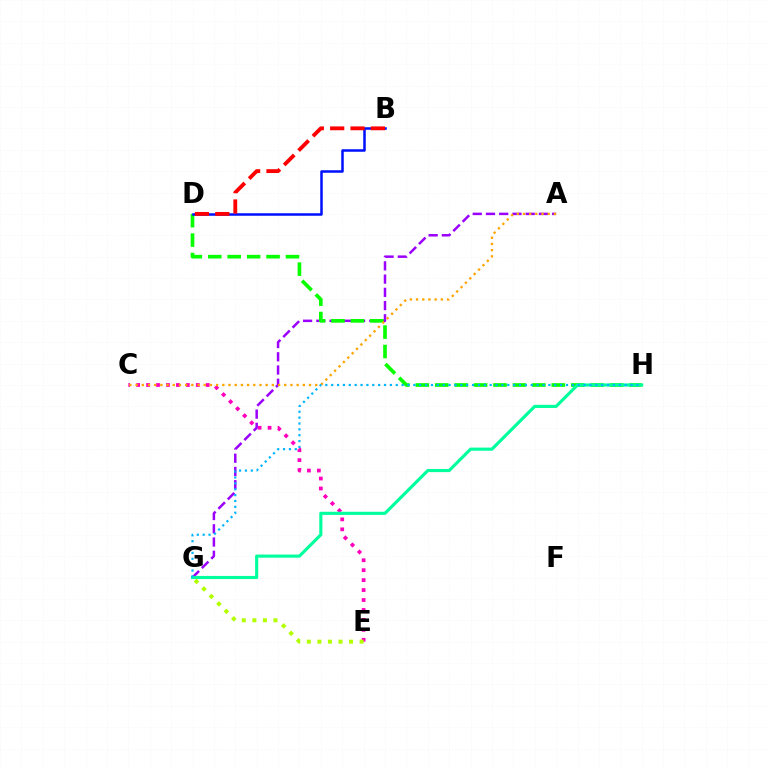{('C', 'E'): [{'color': '#ff00bd', 'line_style': 'dotted', 'thickness': 2.7}], ('A', 'G'): [{'color': '#9b00ff', 'line_style': 'dashed', 'thickness': 1.8}], ('D', 'H'): [{'color': '#08ff00', 'line_style': 'dashed', 'thickness': 2.64}], ('A', 'C'): [{'color': '#ffa500', 'line_style': 'dotted', 'thickness': 1.68}], ('G', 'H'): [{'color': '#00ff9d', 'line_style': 'solid', 'thickness': 2.25}, {'color': '#00b5ff', 'line_style': 'dotted', 'thickness': 1.59}], ('E', 'G'): [{'color': '#b3ff00', 'line_style': 'dotted', 'thickness': 2.87}], ('B', 'D'): [{'color': '#0010ff', 'line_style': 'solid', 'thickness': 1.81}, {'color': '#ff0000', 'line_style': 'dashed', 'thickness': 2.77}]}